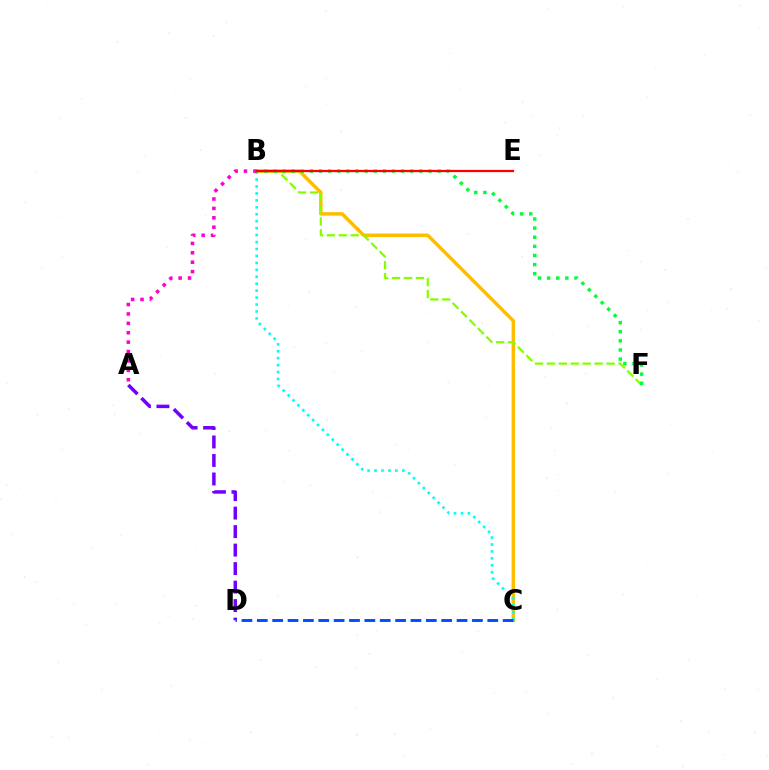{('B', 'C'): [{'color': '#ffbd00', 'line_style': 'solid', 'thickness': 2.51}, {'color': '#00fff6', 'line_style': 'dotted', 'thickness': 1.89}], ('B', 'F'): [{'color': '#84ff00', 'line_style': 'dashed', 'thickness': 1.62}, {'color': '#00ff39', 'line_style': 'dotted', 'thickness': 2.48}], ('A', 'B'): [{'color': '#ff00cf', 'line_style': 'dotted', 'thickness': 2.55}], ('A', 'D'): [{'color': '#7200ff', 'line_style': 'dashed', 'thickness': 2.51}], ('B', 'E'): [{'color': '#ff0000', 'line_style': 'solid', 'thickness': 1.62}], ('C', 'D'): [{'color': '#004bff', 'line_style': 'dashed', 'thickness': 2.09}]}